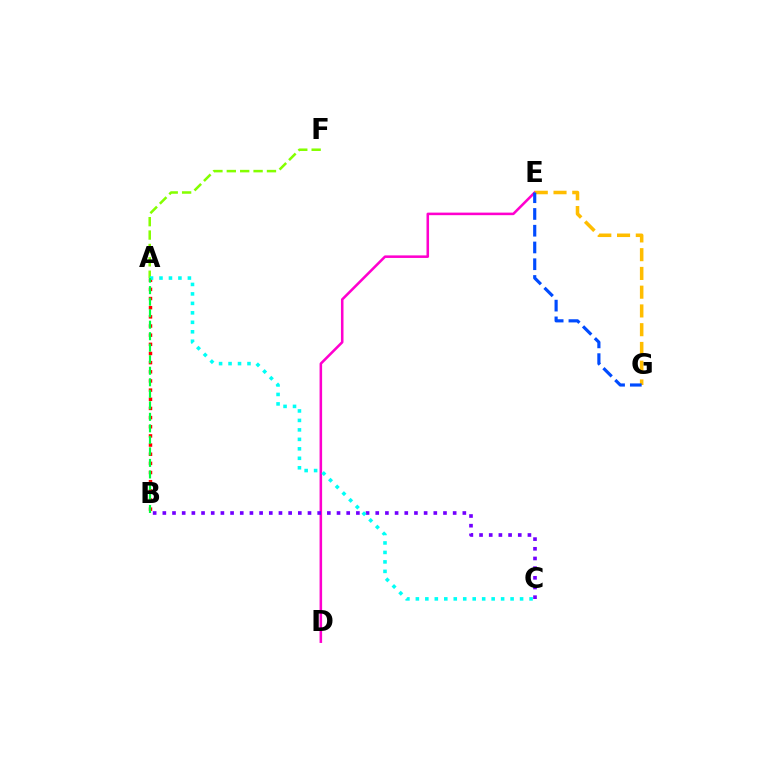{('D', 'E'): [{'color': '#ff00cf', 'line_style': 'solid', 'thickness': 1.84}], ('B', 'C'): [{'color': '#7200ff', 'line_style': 'dotted', 'thickness': 2.63}], ('A', 'B'): [{'color': '#ff0000', 'line_style': 'dotted', 'thickness': 2.49}, {'color': '#00ff39', 'line_style': 'dashed', 'thickness': 1.56}], ('E', 'G'): [{'color': '#ffbd00', 'line_style': 'dashed', 'thickness': 2.55}, {'color': '#004bff', 'line_style': 'dashed', 'thickness': 2.28}], ('A', 'F'): [{'color': '#84ff00', 'line_style': 'dashed', 'thickness': 1.82}], ('A', 'C'): [{'color': '#00fff6', 'line_style': 'dotted', 'thickness': 2.57}]}